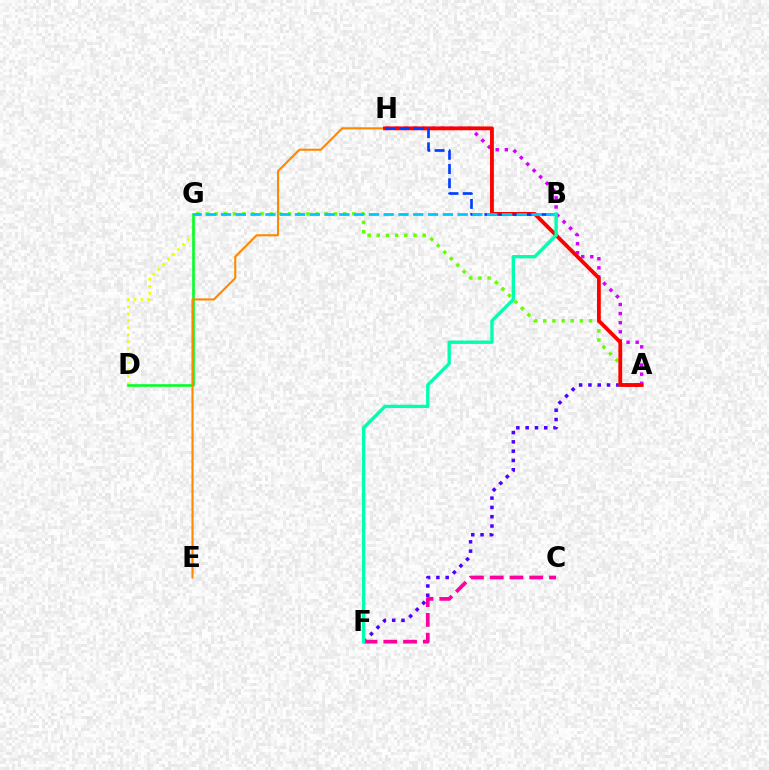{('D', 'G'): [{'color': '#eeff00', 'line_style': 'dotted', 'thickness': 1.9}, {'color': '#00ff27', 'line_style': 'solid', 'thickness': 1.87}], ('A', 'F'): [{'color': '#4f00ff', 'line_style': 'dotted', 'thickness': 2.53}], ('C', 'F'): [{'color': '#ff00a0', 'line_style': 'dashed', 'thickness': 2.68}], ('E', 'H'): [{'color': '#ff8800', 'line_style': 'solid', 'thickness': 1.52}], ('A', 'G'): [{'color': '#66ff00', 'line_style': 'dotted', 'thickness': 2.49}], ('A', 'H'): [{'color': '#d600ff', 'line_style': 'dotted', 'thickness': 2.47}, {'color': '#ff0000', 'line_style': 'solid', 'thickness': 2.76}], ('B', 'H'): [{'color': '#003fff', 'line_style': 'dashed', 'thickness': 1.93}], ('B', 'G'): [{'color': '#00c7ff', 'line_style': 'dashed', 'thickness': 2.01}], ('B', 'F'): [{'color': '#00ffaf', 'line_style': 'solid', 'thickness': 2.4}]}